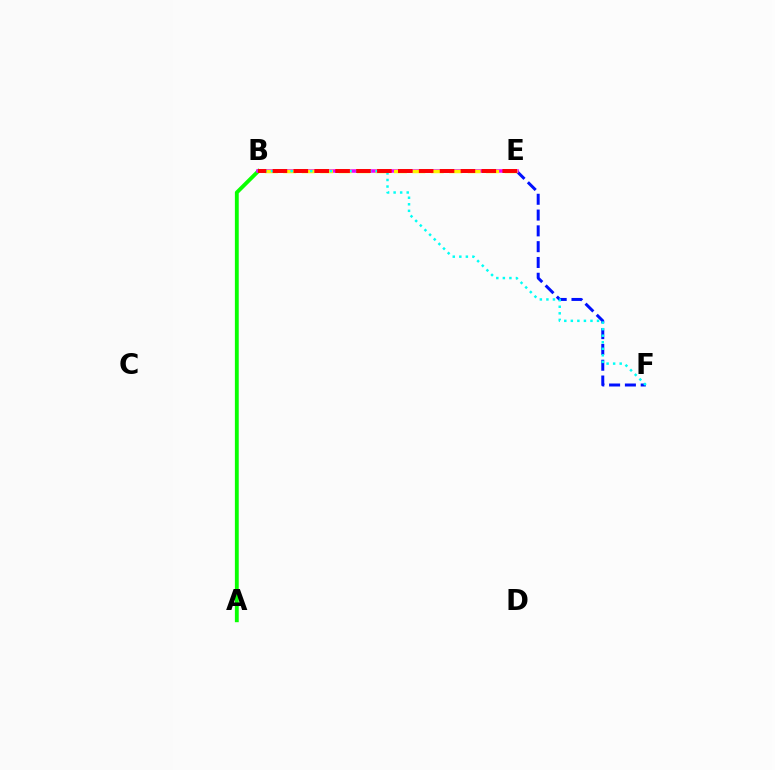{('E', 'F'): [{'color': '#0010ff', 'line_style': 'dashed', 'thickness': 2.15}], ('A', 'B'): [{'color': '#08ff00', 'line_style': 'solid', 'thickness': 2.77}], ('B', 'E'): [{'color': '#ee00ff', 'line_style': 'solid', 'thickness': 2.53}, {'color': '#fcf500', 'line_style': 'dashed', 'thickness': 2.51}, {'color': '#ff0000', 'line_style': 'dashed', 'thickness': 2.84}], ('B', 'F'): [{'color': '#00fff6', 'line_style': 'dotted', 'thickness': 1.78}]}